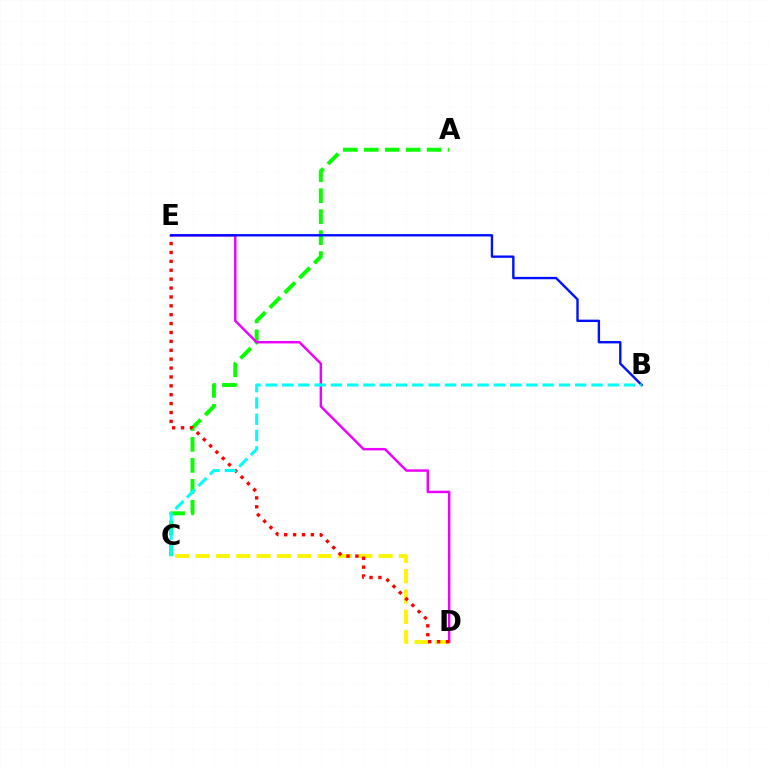{('A', 'C'): [{'color': '#08ff00', 'line_style': 'dashed', 'thickness': 2.85}], ('D', 'E'): [{'color': '#ee00ff', 'line_style': 'solid', 'thickness': 1.76}, {'color': '#ff0000', 'line_style': 'dotted', 'thickness': 2.42}], ('C', 'D'): [{'color': '#fcf500', 'line_style': 'dashed', 'thickness': 2.76}], ('B', 'E'): [{'color': '#0010ff', 'line_style': 'solid', 'thickness': 1.71}], ('B', 'C'): [{'color': '#00fff6', 'line_style': 'dashed', 'thickness': 2.21}]}